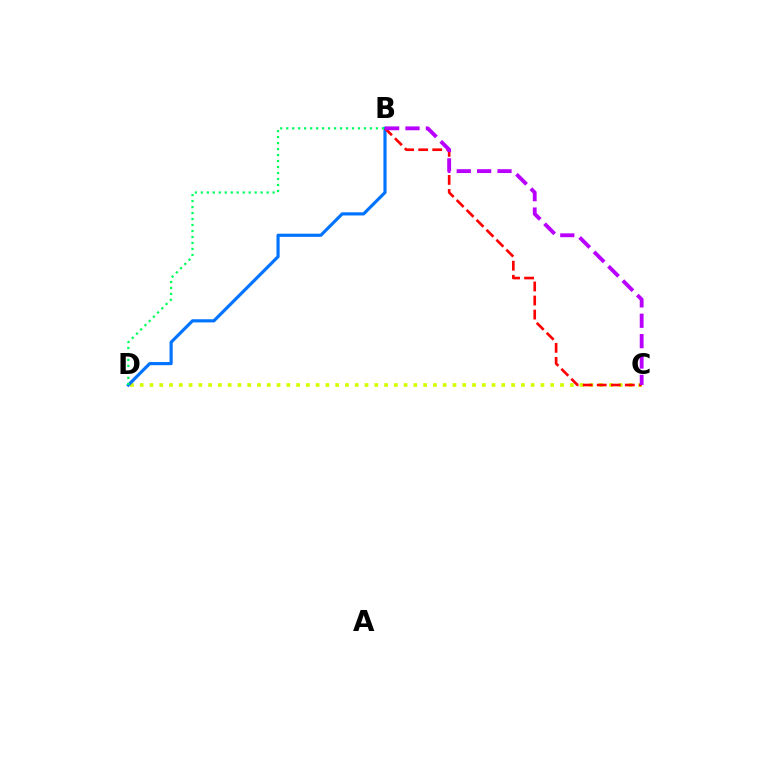{('C', 'D'): [{'color': '#d1ff00', 'line_style': 'dotted', 'thickness': 2.66}], ('B', 'D'): [{'color': '#0074ff', 'line_style': 'solid', 'thickness': 2.27}, {'color': '#00ff5c', 'line_style': 'dotted', 'thickness': 1.63}], ('B', 'C'): [{'color': '#ff0000', 'line_style': 'dashed', 'thickness': 1.91}, {'color': '#b900ff', 'line_style': 'dashed', 'thickness': 2.77}]}